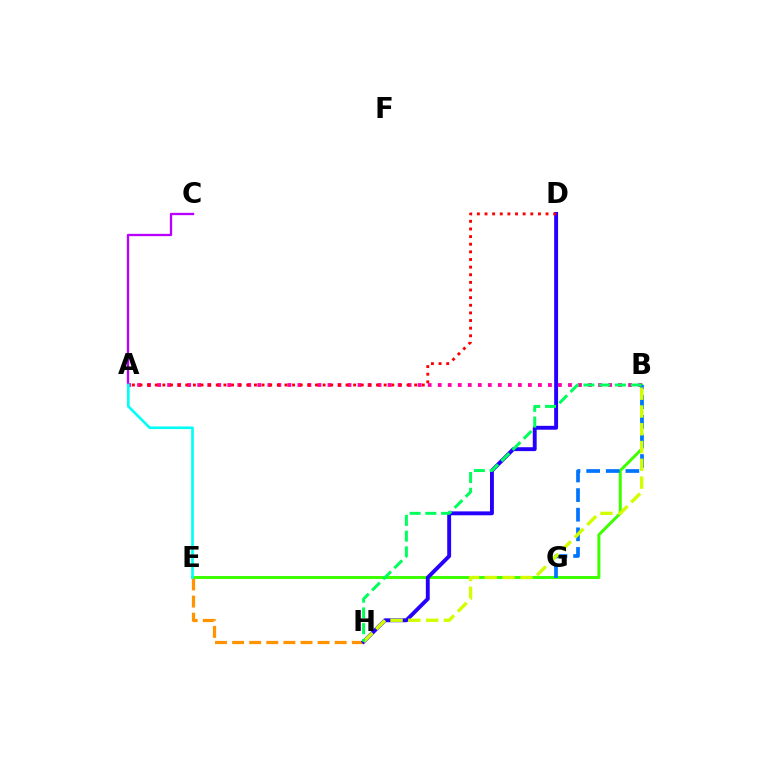{('B', 'E'): [{'color': '#3dff00', 'line_style': 'solid', 'thickness': 2.13}], ('A', 'B'): [{'color': '#ff00ac', 'line_style': 'dotted', 'thickness': 2.72}], ('B', 'G'): [{'color': '#0074ff', 'line_style': 'dashed', 'thickness': 2.66}], ('E', 'H'): [{'color': '#ff9400', 'line_style': 'dashed', 'thickness': 2.32}], ('A', 'C'): [{'color': '#b900ff', 'line_style': 'solid', 'thickness': 1.68}], ('D', 'H'): [{'color': '#2500ff', 'line_style': 'solid', 'thickness': 2.8}], ('A', 'E'): [{'color': '#00fff6', 'line_style': 'solid', 'thickness': 1.91}], ('B', 'H'): [{'color': '#d1ff00', 'line_style': 'dashed', 'thickness': 2.42}, {'color': '#00ff5c', 'line_style': 'dashed', 'thickness': 2.14}], ('A', 'D'): [{'color': '#ff0000', 'line_style': 'dotted', 'thickness': 2.07}]}